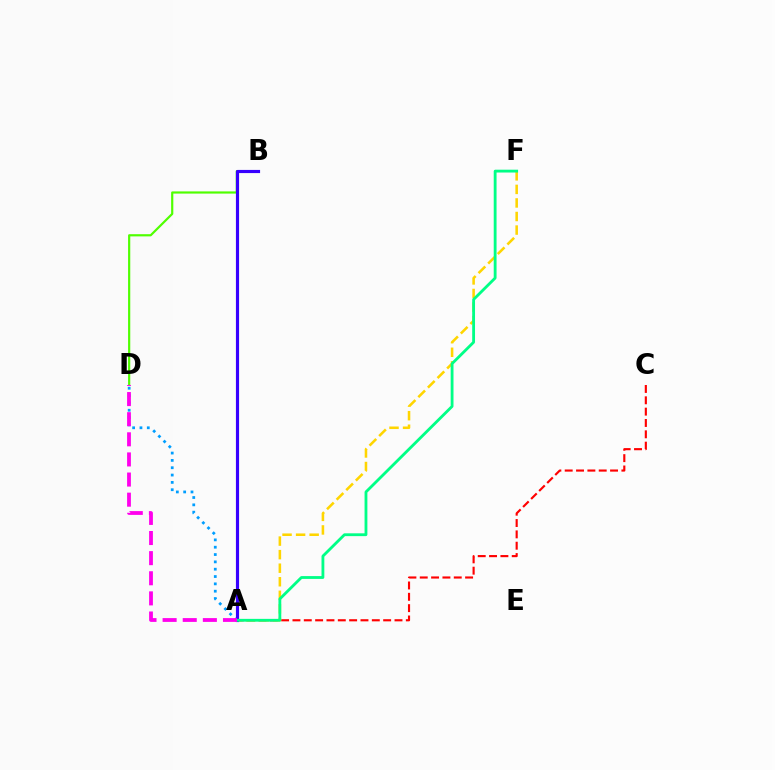{('B', 'D'): [{'color': '#4fff00', 'line_style': 'solid', 'thickness': 1.58}], ('A', 'D'): [{'color': '#009eff', 'line_style': 'dotted', 'thickness': 1.99}, {'color': '#ff00ed', 'line_style': 'dashed', 'thickness': 2.73}], ('A', 'C'): [{'color': '#ff0000', 'line_style': 'dashed', 'thickness': 1.54}], ('A', 'F'): [{'color': '#ffd500', 'line_style': 'dashed', 'thickness': 1.84}, {'color': '#00ff86', 'line_style': 'solid', 'thickness': 2.03}], ('A', 'B'): [{'color': '#3700ff', 'line_style': 'solid', 'thickness': 2.27}]}